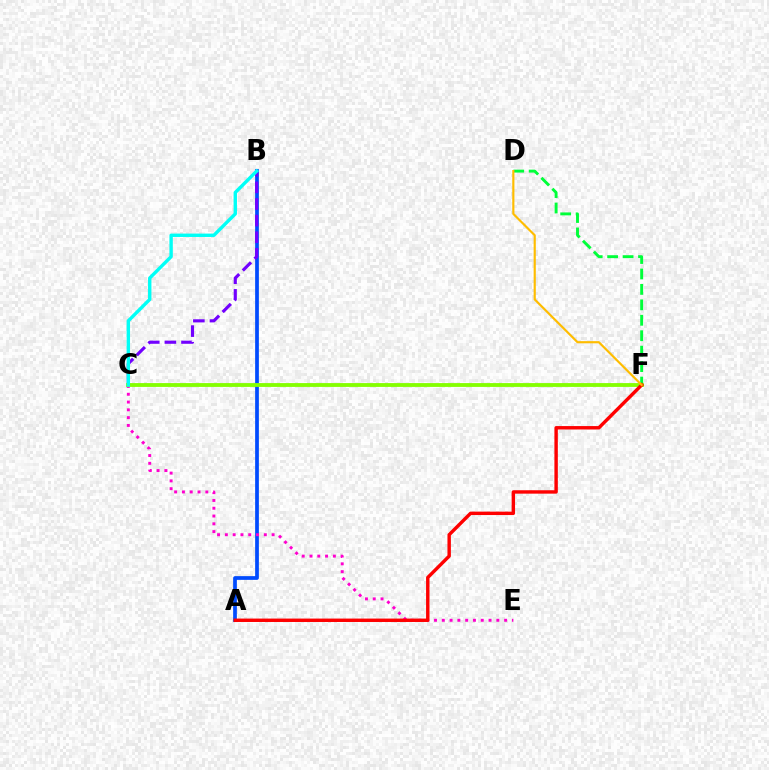{('A', 'B'): [{'color': '#004bff', 'line_style': 'solid', 'thickness': 2.68}], ('C', 'E'): [{'color': '#ff00cf', 'line_style': 'dotted', 'thickness': 2.12}], ('B', 'C'): [{'color': '#7200ff', 'line_style': 'dashed', 'thickness': 2.26}, {'color': '#00fff6', 'line_style': 'solid', 'thickness': 2.44}], ('D', 'F'): [{'color': '#00ff39', 'line_style': 'dashed', 'thickness': 2.1}, {'color': '#ffbd00', 'line_style': 'solid', 'thickness': 1.56}], ('C', 'F'): [{'color': '#84ff00', 'line_style': 'solid', 'thickness': 2.75}], ('A', 'F'): [{'color': '#ff0000', 'line_style': 'solid', 'thickness': 2.46}]}